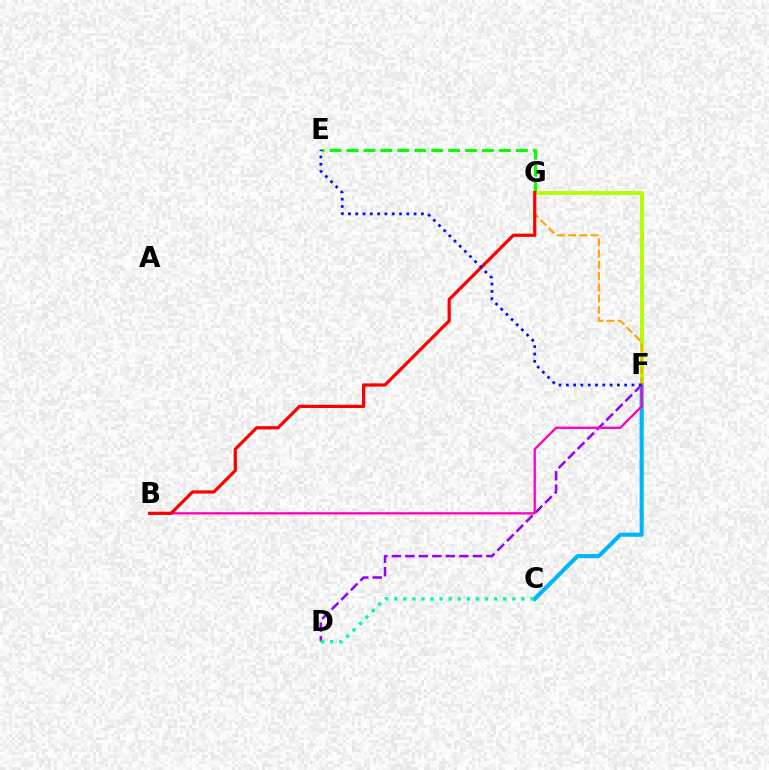{('D', 'F'): [{'color': '#9b00ff', 'line_style': 'dashed', 'thickness': 1.83}], ('E', 'G'): [{'color': '#08ff00', 'line_style': 'dashed', 'thickness': 2.3}], ('F', 'G'): [{'color': '#b3ff00', 'line_style': 'solid', 'thickness': 2.8}, {'color': '#ffa500', 'line_style': 'dashed', 'thickness': 1.53}], ('C', 'F'): [{'color': '#00b5ff', 'line_style': 'solid', 'thickness': 2.95}], ('B', 'F'): [{'color': '#ff00bd', 'line_style': 'solid', 'thickness': 1.67}], ('C', 'D'): [{'color': '#00ff9d', 'line_style': 'dotted', 'thickness': 2.47}], ('B', 'G'): [{'color': '#ff0000', 'line_style': 'solid', 'thickness': 2.31}], ('E', 'F'): [{'color': '#0010ff', 'line_style': 'dotted', 'thickness': 1.98}]}